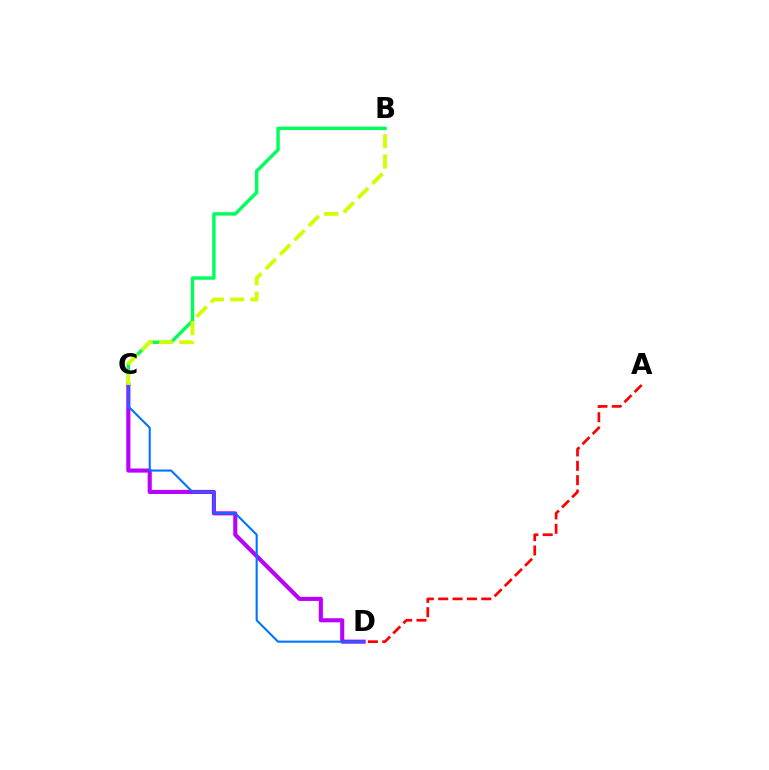{('B', 'C'): [{'color': '#00ff5c', 'line_style': 'solid', 'thickness': 2.45}, {'color': '#d1ff00', 'line_style': 'dashed', 'thickness': 2.76}], ('A', 'D'): [{'color': '#ff0000', 'line_style': 'dashed', 'thickness': 1.95}], ('C', 'D'): [{'color': '#b900ff', 'line_style': 'solid', 'thickness': 2.95}, {'color': '#0074ff', 'line_style': 'solid', 'thickness': 1.51}]}